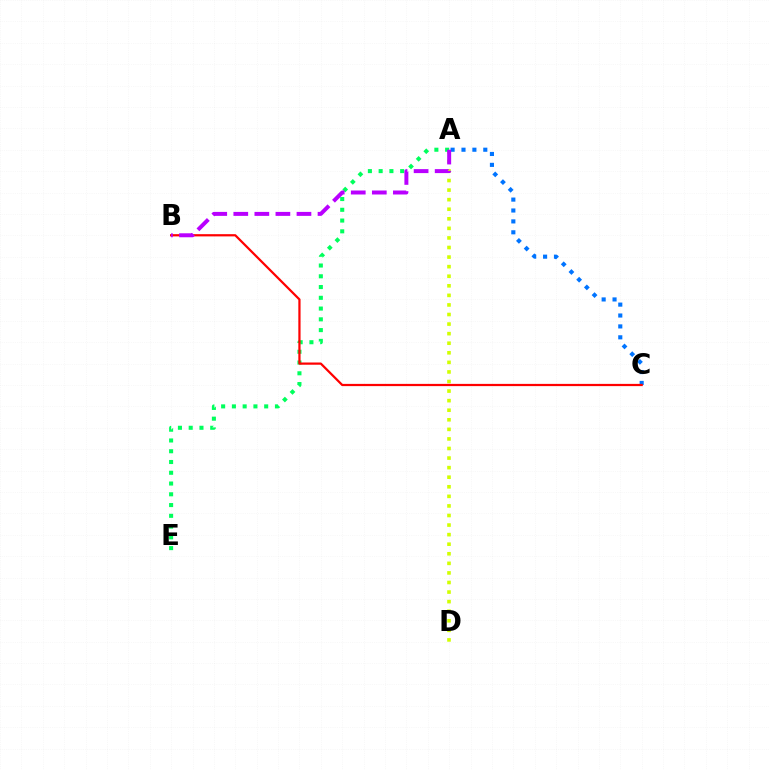{('A', 'D'): [{'color': '#d1ff00', 'line_style': 'dotted', 'thickness': 2.6}], ('A', 'C'): [{'color': '#0074ff', 'line_style': 'dotted', 'thickness': 2.96}], ('A', 'E'): [{'color': '#00ff5c', 'line_style': 'dotted', 'thickness': 2.92}], ('B', 'C'): [{'color': '#ff0000', 'line_style': 'solid', 'thickness': 1.6}], ('A', 'B'): [{'color': '#b900ff', 'line_style': 'dashed', 'thickness': 2.86}]}